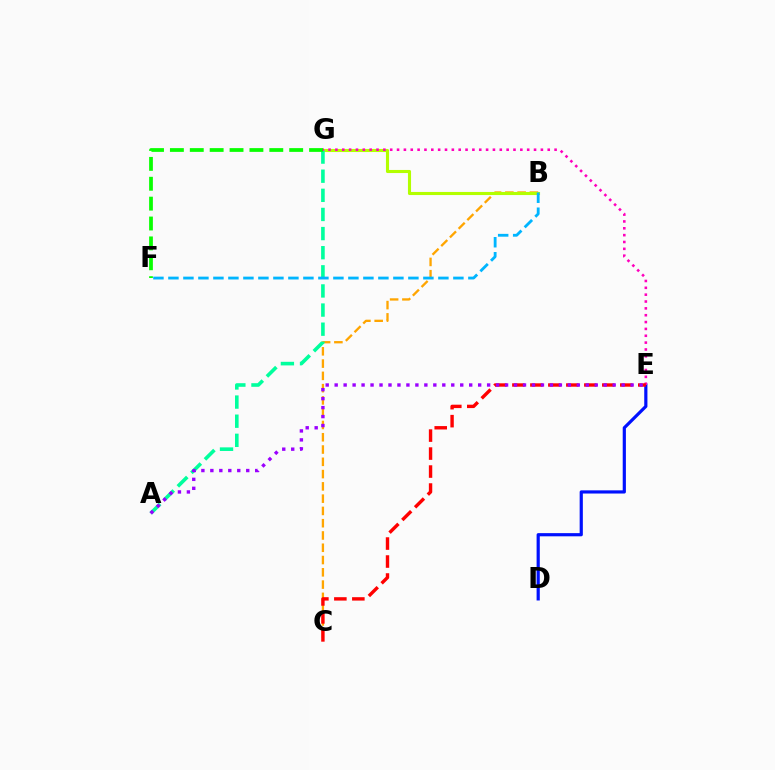{('B', 'C'): [{'color': '#ffa500', 'line_style': 'dashed', 'thickness': 1.67}], ('B', 'G'): [{'color': '#b3ff00', 'line_style': 'solid', 'thickness': 2.23}], ('A', 'G'): [{'color': '#00ff9d', 'line_style': 'dashed', 'thickness': 2.6}], ('B', 'F'): [{'color': '#00b5ff', 'line_style': 'dashed', 'thickness': 2.04}], ('D', 'E'): [{'color': '#0010ff', 'line_style': 'solid', 'thickness': 2.29}], ('F', 'G'): [{'color': '#08ff00', 'line_style': 'dashed', 'thickness': 2.7}], ('E', 'G'): [{'color': '#ff00bd', 'line_style': 'dotted', 'thickness': 1.86}], ('C', 'E'): [{'color': '#ff0000', 'line_style': 'dashed', 'thickness': 2.44}], ('A', 'E'): [{'color': '#9b00ff', 'line_style': 'dotted', 'thickness': 2.44}]}